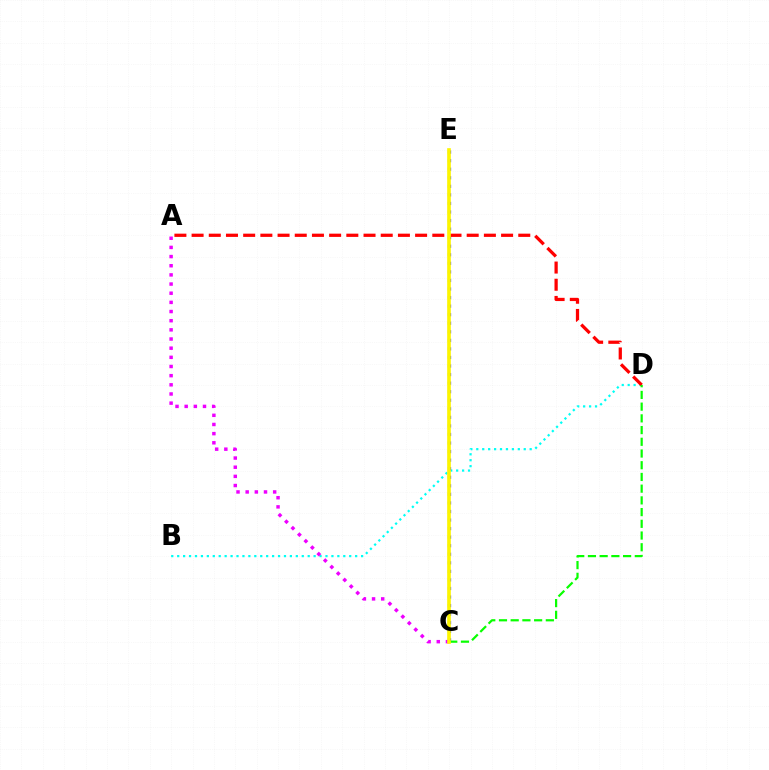{('B', 'D'): [{'color': '#00fff6', 'line_style': 'dotted', 'thickness': 1.61}], ('C', 'E'): [{'color': '#0010ff', 'line_style': 'dotted', 'thickness': 2.32}, {'color': '#fcf500', 'line_style': 'solid', 'thickness': 2.63}], ('A', 'D'): [{'color': '#ff0000', 'line_style': 'dashed', 'thickness': 2.34}], ('A', 'C'): [{'color': '#ee00ff', 'line_style': 'dotted', 'thickness': 2.49}], ('C', 'D'): [{'color': '#08ff00', 'line_style': 'dashed', 'thickness': 1.59}]}